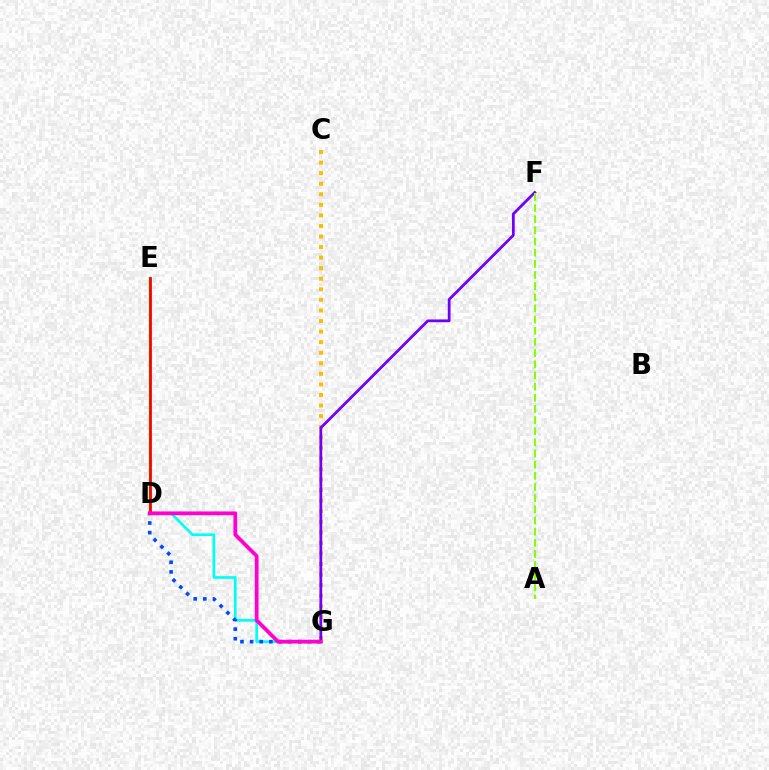{('D', 'G'): [{'color': '#00fff6', 'line_style': 'solid', 'thickness': 1.94}, {'color': '#004bff', 'line_style': 'dotted', 'thickness': 2.62}, {'color': '#ff00cf', 'line_style': 'solid', 'thickness': 2.71}], ('D', 'E'): [{'color': '#00ff39', 'line_style': 'solid', 'thickness': 1.8}, {'color': '#ff0000', 'line_style': 'solid', 'thickness': 1.97}], ('C', 'G'): [{'color': '#ffbd00', 'line_style': 'dotted', 'thickness': 2.87}], ('F', 'G'): [{'color': '#7200ff', 'line_style': 'solid', 'thickness': 1.99}], ('A', 'F'): [{'color': '#84ff00', 'line_style': 'dashed', 'thickness': 1.52}]}